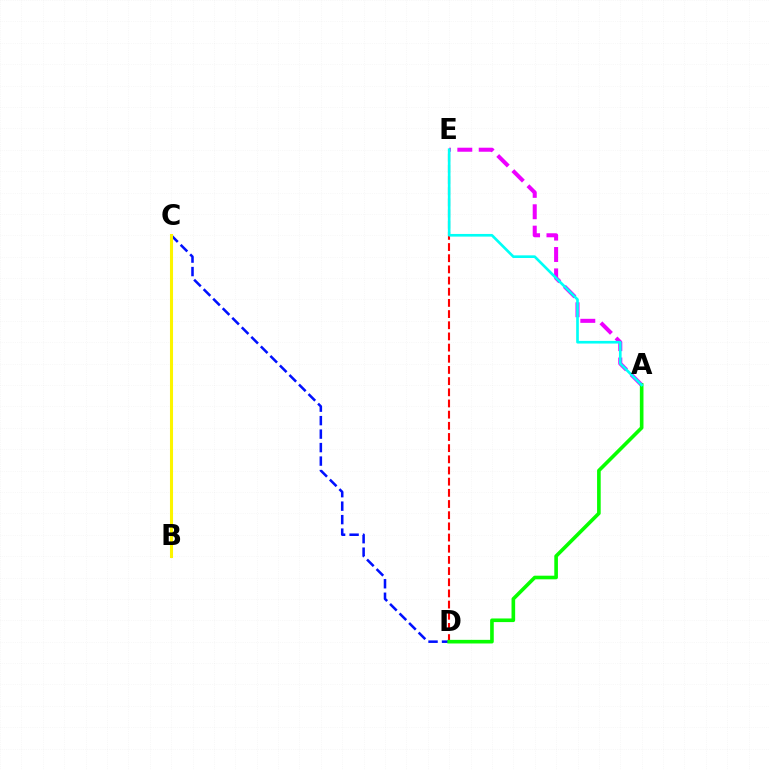{('D', 'E'): [{'color': '#ff0000', 'line_style': 'dashed', 'thickness': 1.52}], ('C', 'D'): [{'color': '#0010ff', 'line_style': 'dashed', 'thickness': 1.83}], ('A', 'E'): [{'color': '#ee00ff', 'line_style': 'dashed', 'thickness': 2.9}, {'color': '#00fff6', 'line_style': 'solid', 'thickness': 1.91}], ('B', 'C'): [{'color': '#fcf500', 'line_style': 'solid', 'thickness': 2.2}], ('A', 'D'): [{'color': '#08ff00', 'line_style': 'solid', 'thickness': 2.61}]}